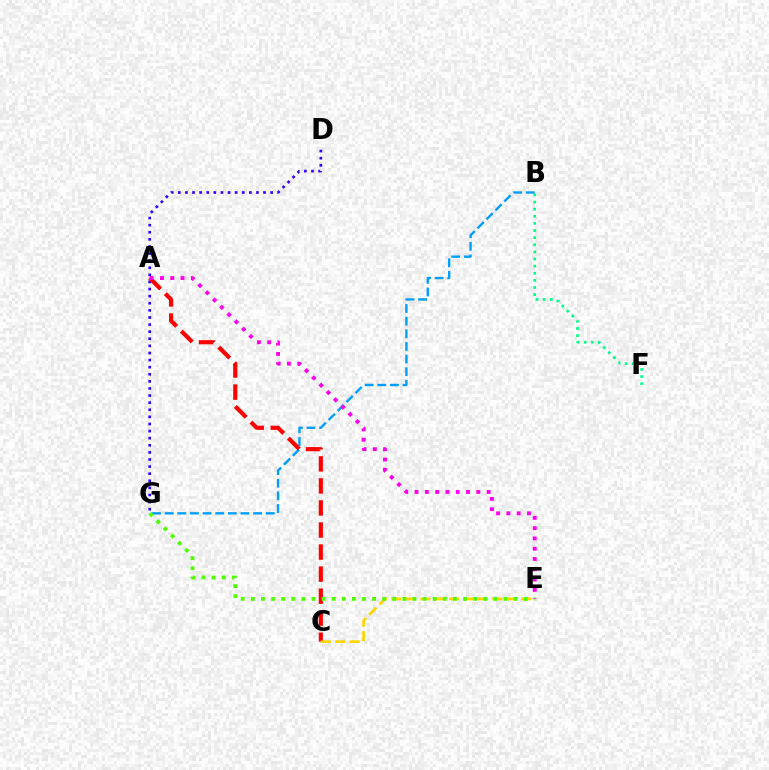{('B', 'G'): [{'color': '#009eff', 'line_style': 'dashed', 'thickness': 1.72}], ('D', 'G'): [{'color': '#3700ff', 'line_style': 'dotted', 'thickness': 1.93}], ('A', 'C'): [{'color': '#ff0000', 'line_style': 'dashed', 'thickness': 2.99}], ('C', 'E'): [{'color': '#ffd500', 'line_style': 'dashed', 'thickness': 1.96}], ('E', 'G'): [{'color': '#4fff00', 'line_style': 'dotted', 'thickness': 2.75}], ('B', 'F'): [{'color': '#00ff86', 'line_style': 'dotted', 'thickness': 1.93}], ('A', 'E'): [{'color': '#ff00ed', 'line_style': 'dotted', 'thickness': 2.8}]}